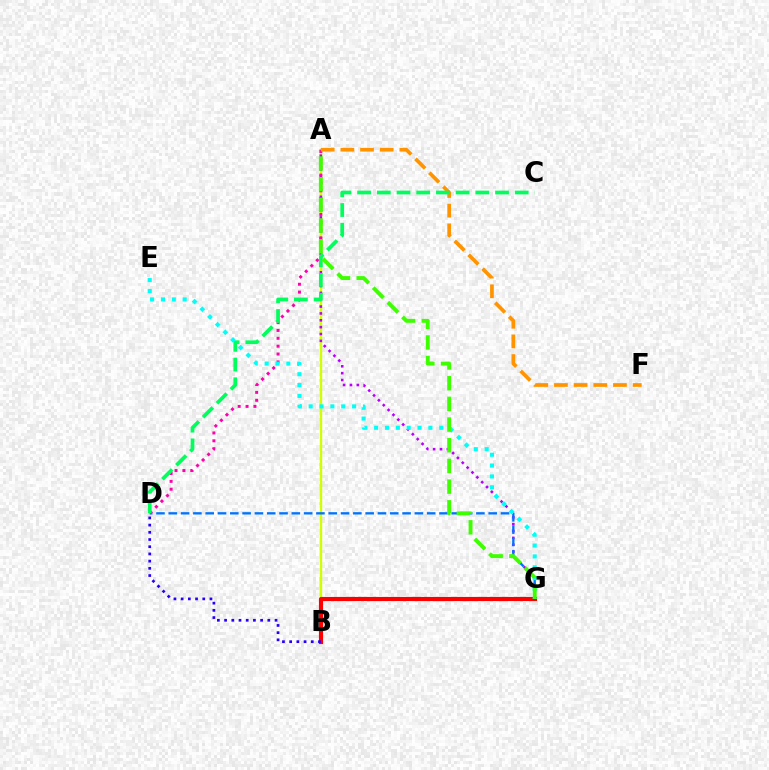{('A', 'B'): [{'color': '#d1ff00', 'line_style': 'solid', 'thickness': 1.72}], ('A', 'G'): [{'color': '#b900ff', 'line_style': 'dotted', 'thickness': 1.86}, {'color': '#3dff00', 'line_style': 'dashed', 'thickness': 2.81}], ('D', 'G'): [{'color': '#0074ff', 'line_style': 'dashed', 'thickness': 1.67}], ('A', 'D'): [{'color': '#ff00ac', 'line_style': 'dotted', 'thickness': 2.14}], ('B', 'G'): [{'color': '#ff0000', 'line_style': 'solid', 'thickness': 2.99}], ('A', 'F'): [{'color': '#ff9400', 'line_style': 'dashed', 'thickness': 2.67}], ('C', 'D'): [{'color': '#00ff5c', 'line_style': 'dashed', 'thickness': 2.68}], ('E', 'G'): [{'color': '#00fff6', 'line_style': 'dotted', 'thickness': 2.95}], ('B', 'D'): [{'color': '#2500ff', 'line_style': 'dotted', 'thickness': 1.96}]}